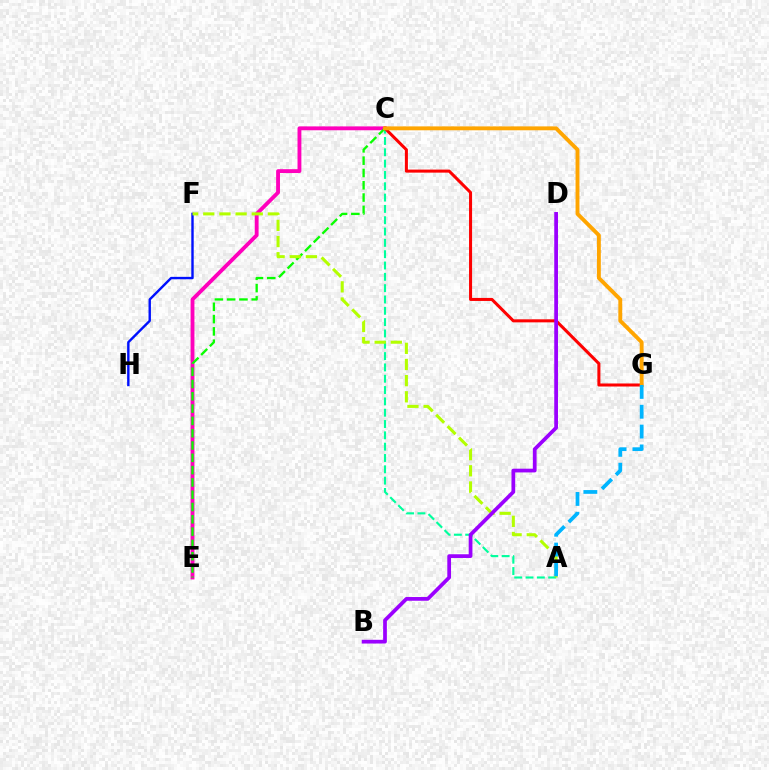{('C', 'E'): [{'color': '#ff00bd', 'line_style': 'solid', 'thickness': 2.77}, {'color': '#08ff00', 'line_style': 'dashed', 'thickness': 1.67}], ('A', 'C'): [{'color': '#00ff9d', 'line_style': 'dashed', 'thickness': 1.54}], ('C', 'G'): [{'color': '#ff0000', 'line_style': 'solid', 'thickness': 2.19}, {'color': '#ffa500', 'line_style': 'solid', 'thickness': 2.8}], ('F', 'H'): [{'color': '#0010ff', 'line_style': 'solid', 'thickness': 1.73}], ('A', 'F'): [{'color': '#b3ff00', 'line_style': 'dashed', 'thickness': 2.19}], ('B', 'D'): [{'color': '#9b00ff', 'line_style': 'solid', 'thickness': 2.68}], ('A', 'G'): [{'color': '#00b5ff', 'line_style': 'dashed', 'thickness': 2.69}]}